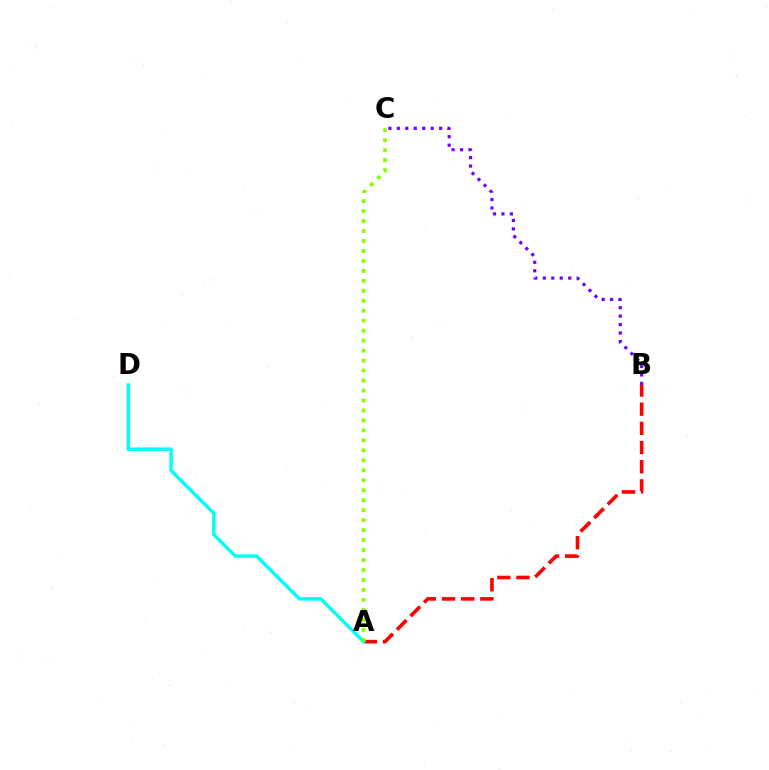{('B', 'C'): [{'color': '#7200ff', 'line_style': 'dotted', 'thickness': 2.3}], ('A', 'B'): [{'color': '#ff0000', 'line_style': 'dashed', 'thickness': 2.61}], ('A', 'D'): [{'color': '#00fff6', 'line_style': 'solid', 'thickness': 2.49}], ('A', 'C'): [{'color': '#84ff00', 'line_style': 'dotted', 'thickness': 2.71}]}